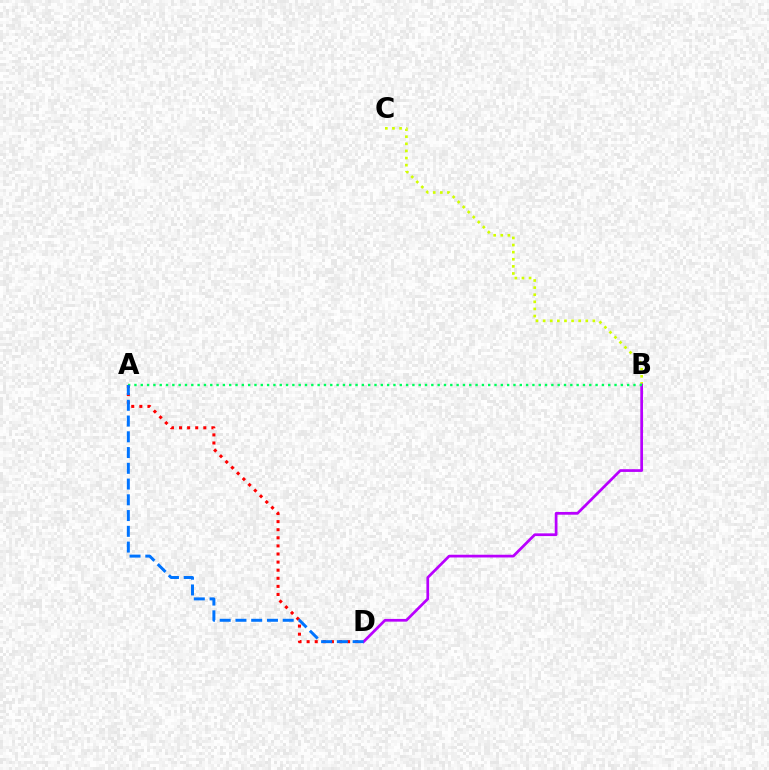{('A', 'D'): [{'color': '#ff0000', 'line_style': 'dotted', 'thickness': 2.2}, {'color': '#0074ff', 'line_style': 'dashed', 'thickness': 2.14}], ('B', 'C'): [{'color': '#d1ff00', 'line_style': 'dotted', 'thickness': 1.93}], ('B', 'D'): [{'color': '#b900ff', 'line_style': 'solid', 'thickness': 1.97}], ('A', 'B'): [{'color': '#00ff5c', 'line_style': 'dotted', 'thickness': 1.72}]}